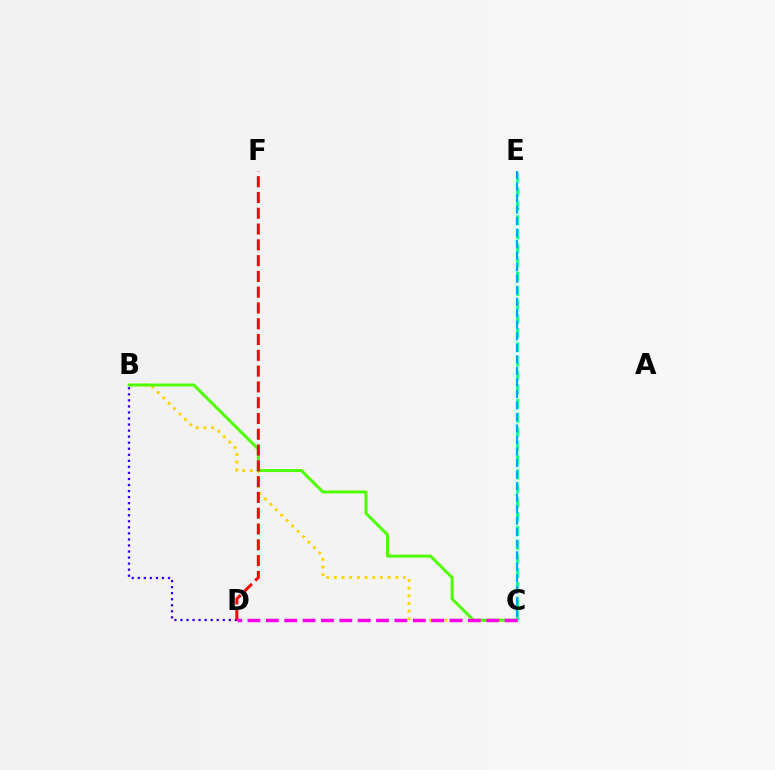{('B', 'C'): [{'color': '#ffd500', 'line_style': 'dotted', 'thickness': 2.08}, {'color': '#4fff00', 'line_style': 'solid', 'thickness': 2.15}], ('B', 'D'): [{'color': '#3700ff', 'line_style': 'dotted', 'thickness': 1.64}], ('C', 'E'): [{'color': '#00ff86', 'line_style': 'dashed', 'thickness': 1.92}, {'color': '#009eff', 'line_style': 'dashed', 'thickness': 1.57}], ('D', 'F'): [{'color': '#ff0000', 'line_style': 'dashed', 'thickness': 2.14}], ('C', 'D'): [{'color': '#ff00ed', 'line_style': 'dashed', 'thickness': 2.49}]}